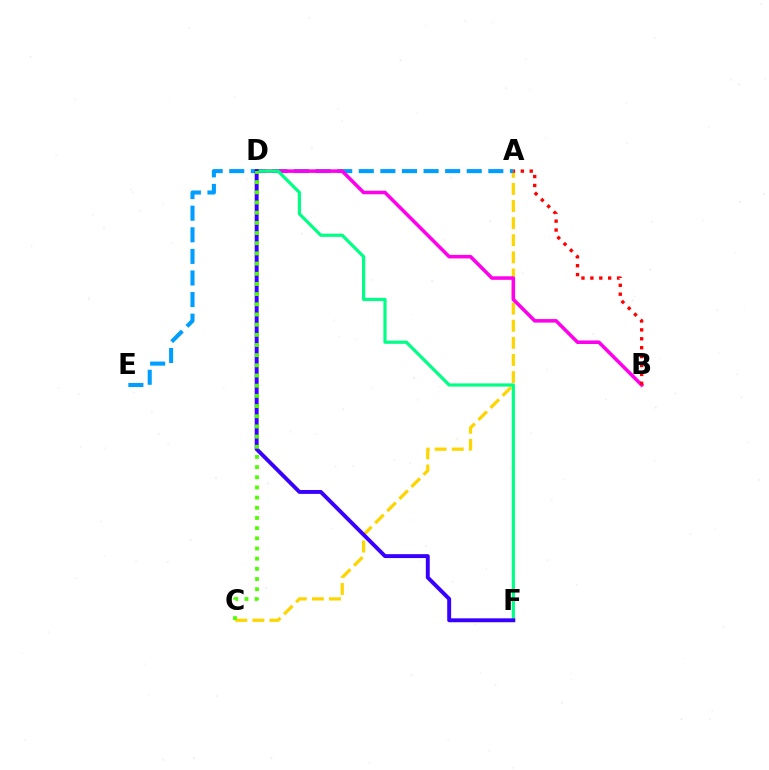{('A', 'C'): [{'color': '#ffd500', 'line_style': 'dashed', 'thickness': 2.32}], ('A', 'E'): [{'color': '#009eff', 'line_style': 'dashed', 'thickness': 2.93}], ('B', 'D'): [{'color': '#ff00ed', 'line_style': 'solid', 'thickness': 2.54}], ('A', 'B'): [{'color': '#ff0000', 'line_style': 'dotted', 'thickness': 2.42}], ('D', 'F'): [{'color': '#00ff86', 'line_style': 'solid', 'thickness': 2.3}, {'color': '#3700ff', 'line_style': 'solid', 'thickness': 2.81}], ('C', 'D'): [{'color': '#4fff00', 'line_style': 'dotted', 'thickness': 2.76}]}